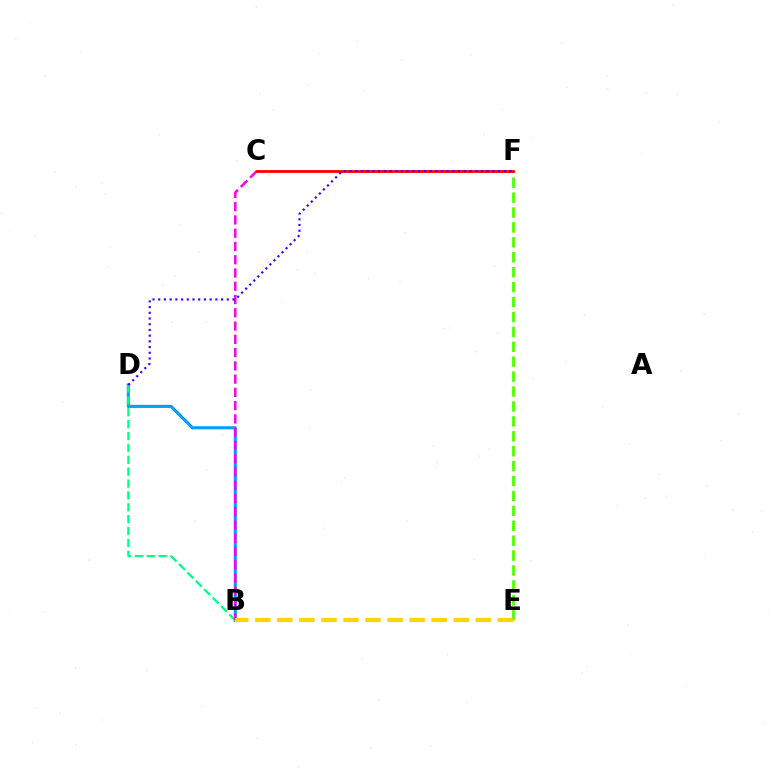{('B', 'D'): [{'color': '#009eff', 'line_style': 'solid', 'thickness': 2.23}, {'color': '#00ff86', 'line_style': 'dashed', 'thickness': 1.61}], ('E', 'F'): [{'color': '#4fff00', 'line_style': 'dashed', 'thickness': 2.03}], ('B', 'C'): [{'color': '#ff00ed', 'line_style': 'dashed', 'thickness': 1.8}], ('C', 'F'): [{'color': '#ff0000', 'line_style': 'solid', 'thickness': 2.01}], ('B', 'E'): [{'color': '#ffd500', 'line_style': 'dashed', 'thickness': 2.99}], ('D', 'F'): [{'color': '#3700ff', 'line_style': 'dotted', 'thickness': 1.55}]}